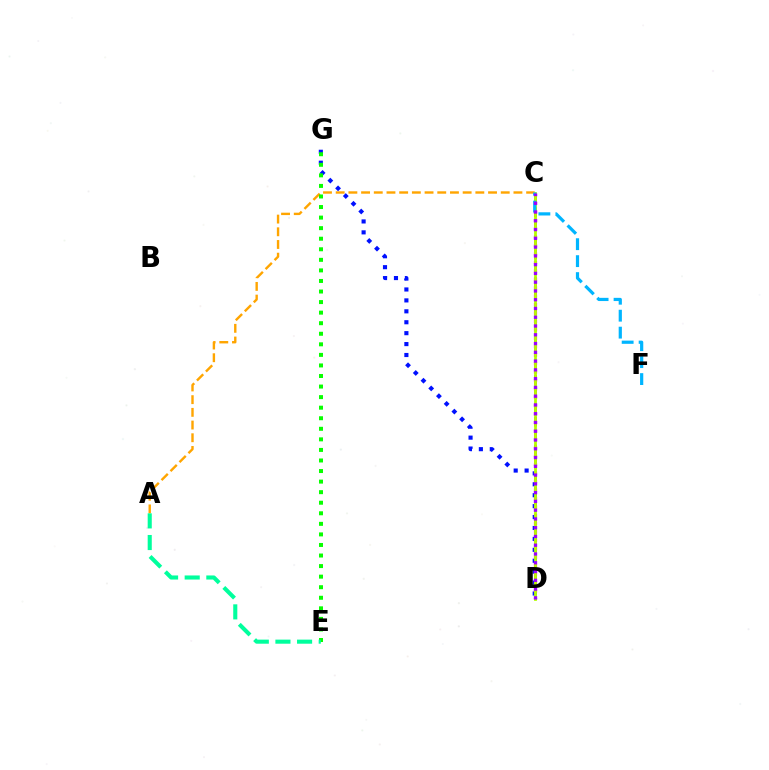{('C', 'D'): [{'color': '#ff0000', 'line_style': 'dashed', 'thickness': 1.9}, {'color': '#ff00bd', 'line_style': 'dotted', 'thickness': 2.29}, {'color': '#b3ff00', 'line_style': 'solid', 'thickness': 2.0}, {'color': '#9b00ff', 'line_style': 'dotted', 'thickness': 2.38}], ('A', 'C'): [{'color': '#ffa500', 'line_style': 'dashed', 'thickness': 1.72}], ('D', 'G'): [{'color': '#0010ff', 'line_style': 'dotted', 'thickness': 2.97}], ('E', 'G'): [{'color': '#08ff00', 'line_style': 'dotted', 'thickness': 2.87}], ('A', 'E'): [{'color': '#00ff9d', 'line_style': 'dashed', 'thickness': 2.94}], ('C', 'F'): [{'color': '#00b5ff', 'line_style': 'dashed', 'thickness': 2.3}]}